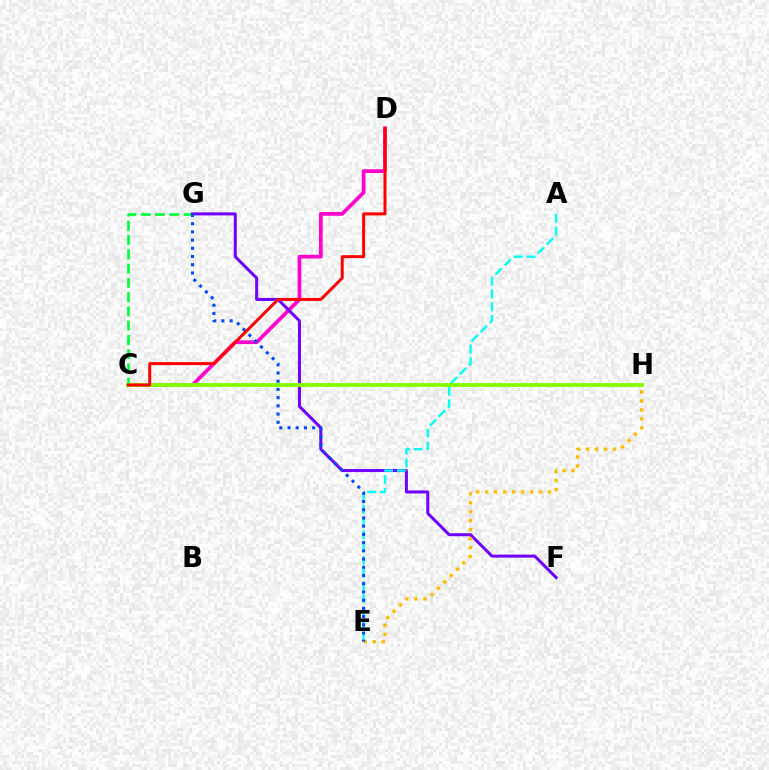{('C', 'D'): [{'color': '#ff00cf', 'line_style': 'solid', 'thickness': 2.68}, {'color': '#ff0000', 'line_style': 'solid', 'thickness': 2.15}], ('C', 'G'): [{'color': '#00ff39', 'line_style': 'dashed', 'thickness': 1.94}], ('F', 'G'): [{'color': '#7200ff', 'line_style': 'solid', 'thickness': 2.18}], ('A', 'E'): [{'color': '#00fff6', 'line_style': 'dashed', 'thickness': 1.73}], ('E', 'H'): [{'color': '#ffbd00', 'line_style': 'dotted', 'thickness': 2.44}], ('E', 'G'): [{'color': '#004bff', 'line_style': 'dotted', 'thickness': 2.23}], ('C', 'H'): [{'color': '#84ff00', 'line_style': 'solid', 'thickness': 2.78}]}